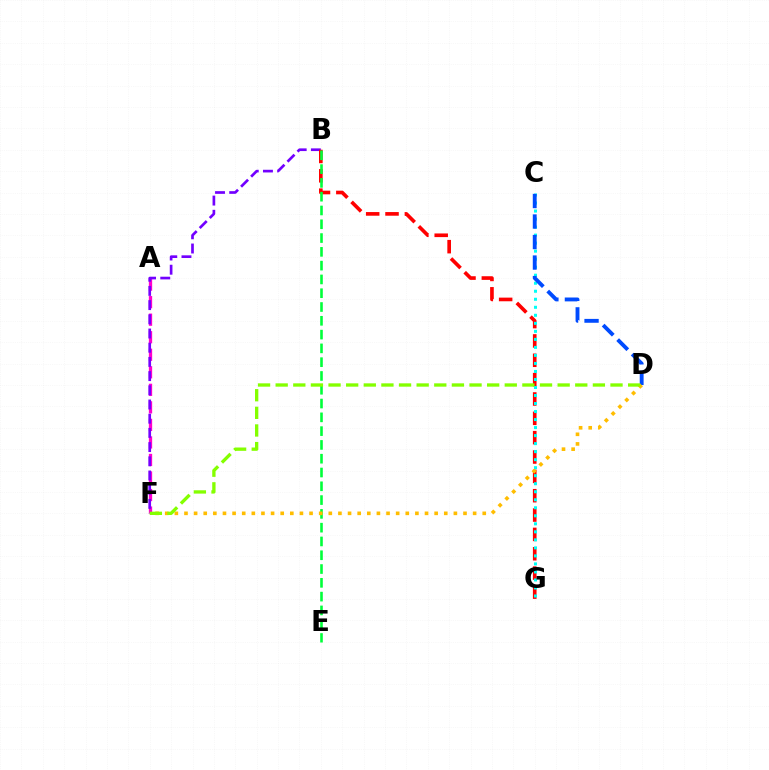{('A', 'F'): [{'color': '#ff00cf', 'line_style': 'dashed', 'thickness': 2.38}], ('B', 'F'): [{'color': '#7200ff', 'line_style': 'dashed', 'thickness': 1.93}], ('B', 'G'): [{'color': '#ff0000', 'line_style': 'dashed', 'thickness': 2.63}], ('C', 'G'): [{'color': '#00fff6', 'line_style': 'dotted', 'thickness': 2.18}], ('C', 'D'): [{'color': '#004bff', 'line_style': 'dashed', 'thickness': 2.79}], ('B', 'E'): [{'color': '#00ff39', 'line_style': 'dashed', 'thickness': 1.87}], ('D', 'F'): [{'color': '#ffbd00', 'line_style': 'dotted', 'thickness': 2.61}, {'color': '#84ff00', 'line_style': 'dashed', 'thickness': 2.39}]}